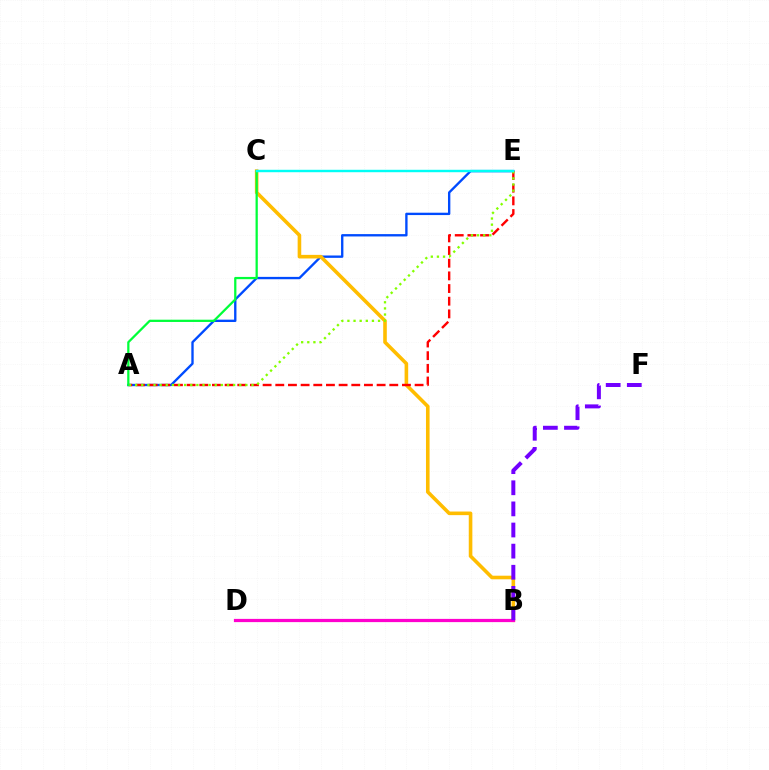{('A', 'E'): [{'color': '#004bff', 'line_style': 'solid', 'thickness': 1.7}, {'color': '#ff0000', 'line_style': 'dashed', 'thickness': 1.72}, {'color': '#84ff00', 'line_style': 'dotted', 'thickness': 1.66}], ('B', 'C'): [{'color': '#ffbd00', 'line_style': 'solid', 'thickness': 2.59}], ('B', 'D'): [{'color': '#ff00cf', 'line_style': 'solid', 'thickness': 2.32}], ('B', 'F'): [{'color': '#7200ff', 'line_style': 'dashed', 'thickness': 2.87}], ('A', 'C'): [{'color': '#00ff39', 'line_style': 'solid', 'thickness': 1.63}], ('C', 'E'): [{'color': '#00fff6', 'line_style': 'solid', 'thickness': 1.75}]}